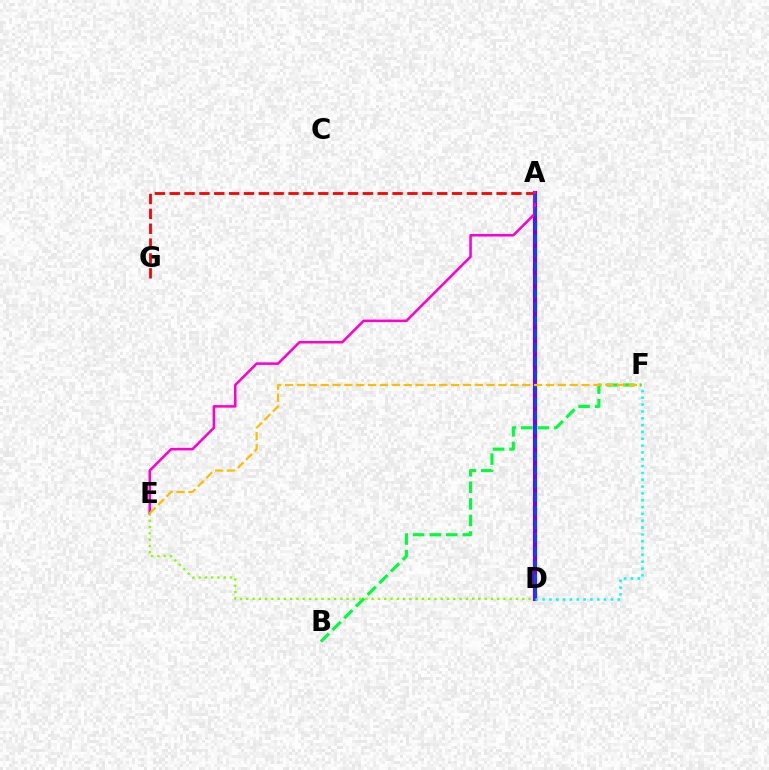{('A', 'D'): [{'color': '#7200ff', 'line_style': 'solid', 'thickness': 2.98}, {'color': '#004bff', 'line_style': 'dashed', 'thickness': 1.85}], ('A', 'G'): [{'color': '#ff0000', 'line_style': 'dashed', 'thickness': 2.02}], ('A', 'E'): [{'color': '#ff00cf', 'line_style': 'solid', 'thickness': 1.83}], ('D', 'F'): [{'color': '#00fff6', 'line_style': 'dotted', 'thickness': 1.86}], ('B', 'F'): [{'color': '#00ff39', 'line_style': 'dashed', 'thickness': 2.25}], ('D', 'E'): [{'color': '#84ff00', 'line_style': 'dotted', 'thickness': 1.7}], ('E', 'F'): [{'color': '#ffbd00', 'line_style': 'dashed', 'thickness': 1.61}]}